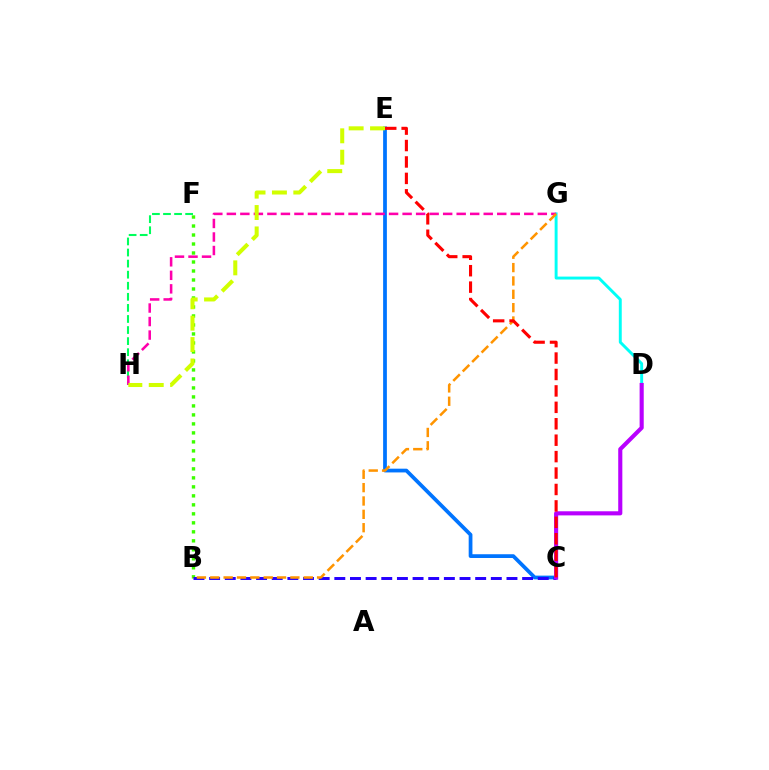{('B', 'F'): [{'color': '#3dff00', 'line_style': 'dotted', 'thickness': 2.44}], ('C', 'E'): [{'color': '#0074ff', 'line_style': 'solid', 'thickness': 2.7}, {'color': '#ff0000', 'line_style': 'dashed', 'thickness': 2.23}], ('D', 'G'): [{'color': '#00fff6', 'line_style': 'solid', 'thickness': 2.11}], ('B', 'C'): [{'color': '#2500ff', 'line_style': 'dashed', 'thickness': 2.13}], ('F', 'H'): [{'color': '#00ff5c', 'line_style': 'dashed', 'thickness': 1.5}], ('C', 'D'): [{'color': '#b900ff', 'line_style': 'solid', 'thickness': 2.96}], ('G', 'H'): [{'color': '#ff00ac', 'line_style': 'dashed', 'thickness': 1.84}], ('B', 'G'): [{'color': '#ff9400', 'line_style': 'dashed', 'thickness': 1.81}], ('E', 'H'): [{'color': '#d1ff00', 'line_style': 'dashed', 'thickness': 2.91}]}